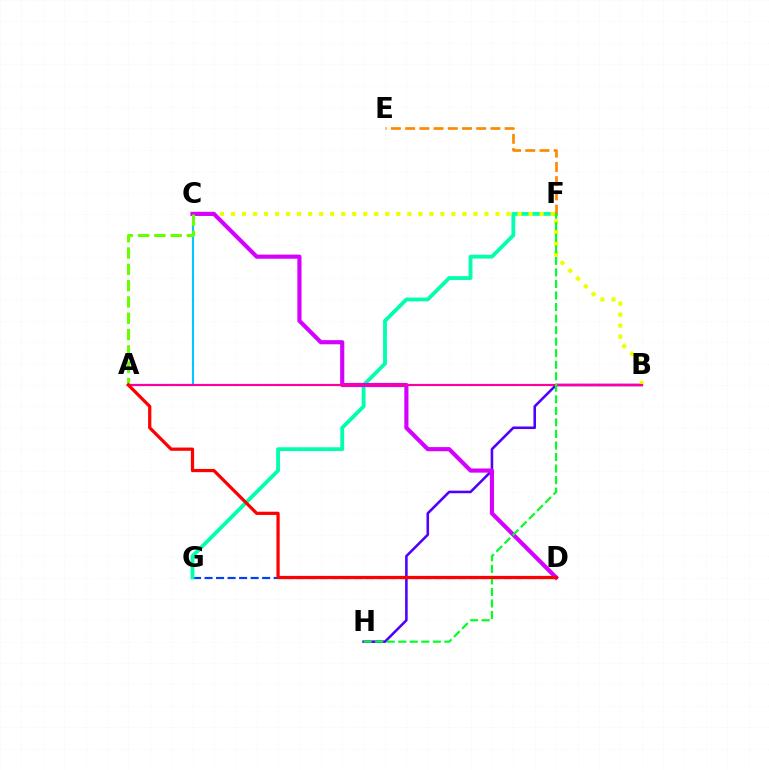{('D', 'G'): [{'color': '#003fff', 'line_style': 'dashed', 'thickness': 1.57}], ('F', 'G'): [{'color': '#00ffaf', 'line_style': 'solid', 'thickness': 2.75}], ('A', 'C'): [{'color': '#00c7ff', 'line_style': 'solid', 'thickness': 1.53}, {'color': '#66ff00', 'line_style': 'dashed', 'thickness': 2.22}], ('B', 'H'): [{'color': '#4f00ff', 'line_style': 'solid', 'thickness': 1.85}], ('B', 'C'): [{'color': '#eeff00', 'line_style': 'dotted', 'thickness': 2.99}], ('C', 'D'): [{'color': '#d600ff', 'line_style': 'solid', 'thickness': 2.99}], ('A', 'B'): [{'color': '#ff00a0', 'line_style': 'solid', 'thickness': 1.57}], ('E', 'F'): [{'color': '#ff8800', 'line_style': 'dashed', 'thickness': 1.93}], ('F', 'H'): [{'color': '#00ff27', 'line_style': 'dashed', 'thickness': 1.57}], ('A', 'D'): [{'color': '#ff0000', 'line_style': 'solid', 'thickness': 2.33}]}